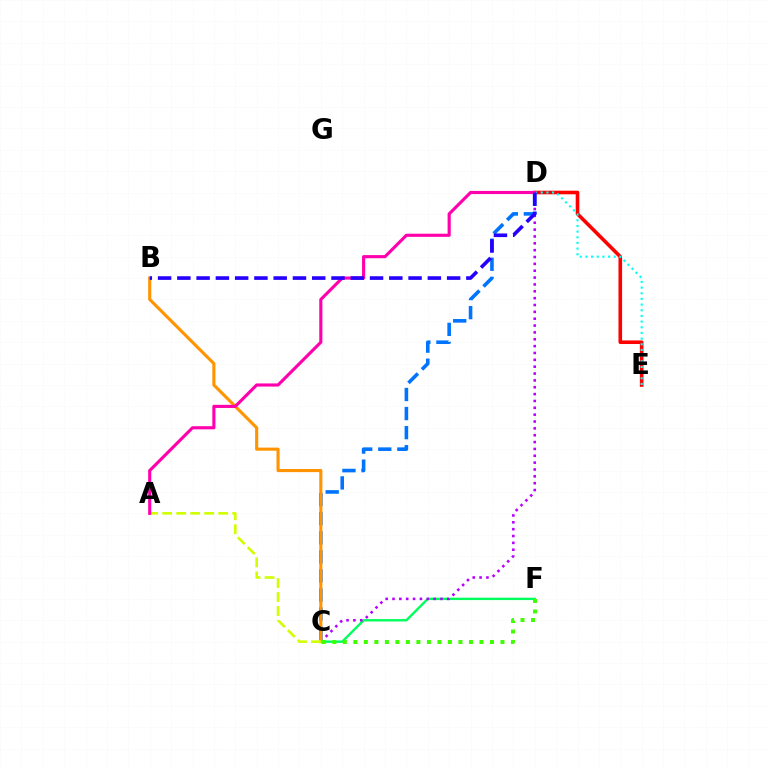{('C', 'F'): [{'color': '#00ff5c', 'line_style': 'solid', 'thickness': 1.72}, {'color': '#3dff00', 'line_style': 'dotted', 'thickness': 2.86}], ('C', 'D'): [{'color': '#b900ff', 'line_style': 'dotted', 'thickness': 1.86}, {'color': '#0074ff', 'line_style': 'dashed', 'thickness': 2.59}], ('D', 'E'): [{'color': '#ff0000', 'line_style': 'solid', 'thickness': 2.6}, {'color': '#00fff6', 'line_style': 'dotted', 'thickness': 1.54}], ('B', 'C'): [{'color': '#ff9400', 'line_style': 'solid', 'thickness': 2.24}], ('A', 'C'): [{'color': '#d1ff00', 'line_style': 'dashed', 'thickness': 1.9}], ('A', 'D'): [{'color': '#ff00ac', 'line_style': 'solid', 'thickness': 2.25}], ('B', 'D'): [{'color': '#2500ff', 'line_style': 'dashed', 'thickness': 2.62}]}